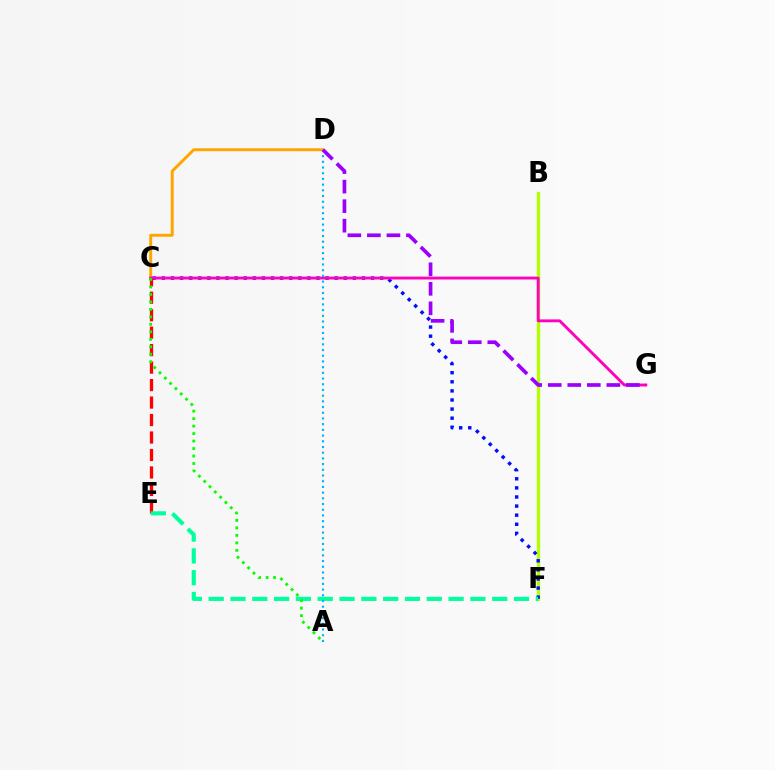{('B', 'F'): [{'color': '#b3ff00', 'line_style': 'solid', 'thickness': 2.38}], ('C', 'D'): [{'color': '#ffa500', 'line_style': 'solid', 'thickness': 2.12}], ('C', 'F'): [{'color': '#0010ff', 'line_style': 'dotted', 'thickness': 2.47}], ('C', 'G'): [{'color': '#ff00bd', 'line_style': 'solid', 'thickness': 2.07}], ('C', 'E'): [{'color': '#ff0000', 'line_style': 'dashed', 'thickness': 2.37}], ('E', 'F'): [{'color': '#00ff9d', 'line_style': 'dashed', 'thickness': 2.96}], ('A', 'D'): [{'color': '#00b5ff', 'line_style': 'dotted', 'thickness': 1.55}], ('D', 'G'): [{'color': '#9b00ff', 'line_style': 'dashed', 'thickness': 2.65}], ('A', 'C'): [{'color': '#08ff00', 'line_style': 'dotted', 'thickness': 2.03}]}